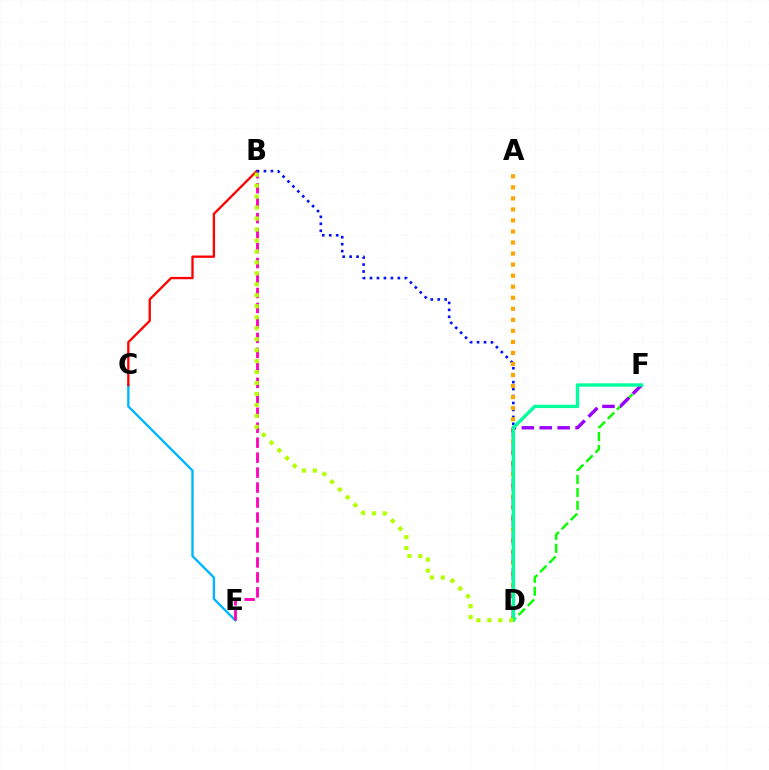{('C', 'E'): [{'color': '#00b5ff', 'line_style': 'solid', 'thickness': 1.7}], ('D', 'F'): [{'color': '#08ff00', 'line_style': 'dashed', 'thickness': 1.76}, {'color': '#9b00ff', 'line_style': 'dashed', 'thickness': 2.43}, {'color': '#00ff9d', 'line_style': 'solid', 'thickness': 2.41}], ('B', 'C'): [{'color': '#ff0000', 'line_style': 'solid', 'thickness': 1.67}], ('B', 'E'): [{'color': '#ff00bd', 'line_style': 'dashed', 'thickness': 2.03}], ('B', 'D'): [{'color': '#0010ff', 'line_style': 'dotted', 'thickness': 1.89}, {'color': '#b3ff00', 'line_style': 'dotted', 'thickness': 2.98}], ('A', 'D'): [{'color': '#ffa500', 'line_style': 'dotted', 'thickness': 3.0}]}